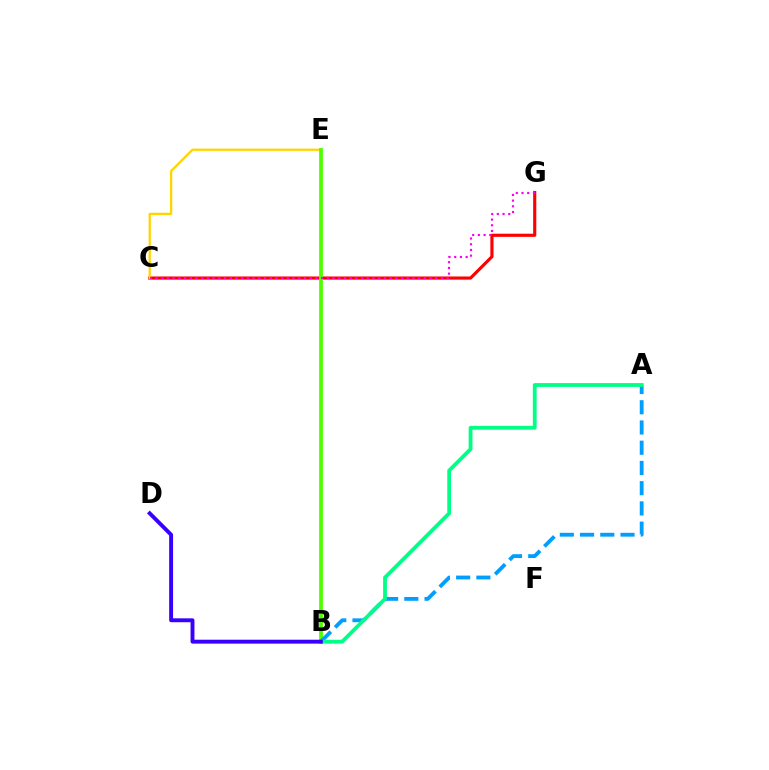{('C', 'G'): [{'color': '#ff0000', 'line_style': 'solid', 'thickness': 2.27}, {'color': '#ff00ed', 'line_style': 'dotted', 'thickness': 1.55}], ('C', 'E'): [{'color': '#ffd500', 'line_style': 'solid', 'thickness': 1.65}], ('B', 'E'): [{'color': '#4fff00', 'line_style': 'solid', 'thickness': 2.72}], ('A', 'B'): [{'color': '#009eff', 'line_style': 'dashed', 'thickness': 2.75}, {'color': '#00ff86', 'line_style': 'solid', 'thickness': 2.74}], ('B', 'D'): [{'color': '#3700ff', 'line_style': 'solid', 'thickness': 2.81}]}